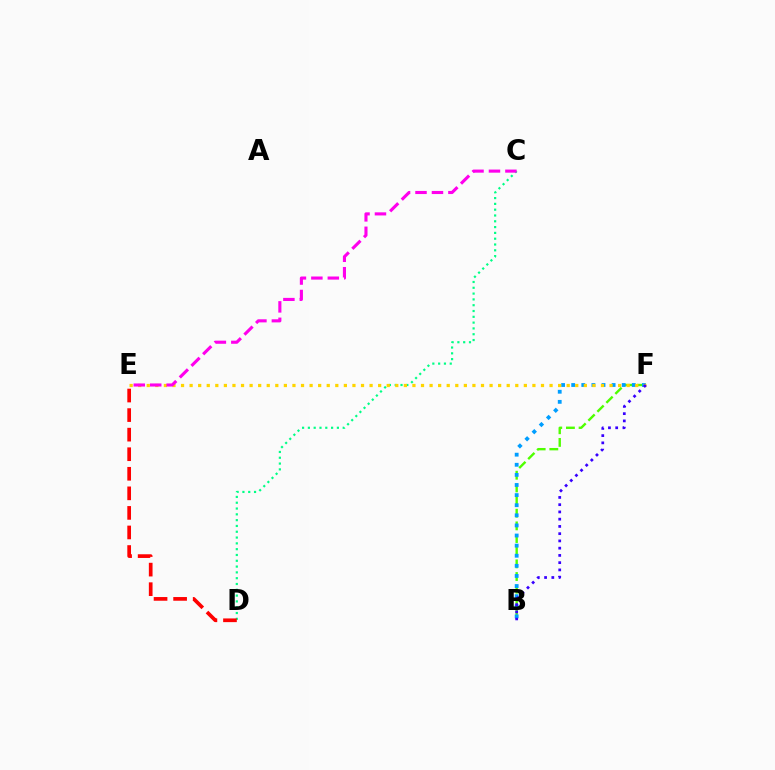{('B', 'F'): [{'color': '#4fff00', 'line_style': 'dashed', 'thickness': 1.72}, {'color': '#009eff', 'line_style': 'dotted', 'thickness': 2.75}, {'color': '#3700ff', 'line_style': 'dotted', 'thickness': 1.97}], ('C', 'D'): [{'color': '#00ff86', 'line_style': 'dotted', 'thickness': 1.58}], ('E', 'F'): [{'color': '#ffd500', 'line_style': 'dotted', 'thickness': 2.33}], ('C', 'E'): [{'color': '#ff00ed', 'line_style': 'dashed', 'thickness': 2.24}], ('D', 'E'): [{'color': '#ff0000', 'line_style': 'dashed', 'thickness': 2.66}]}